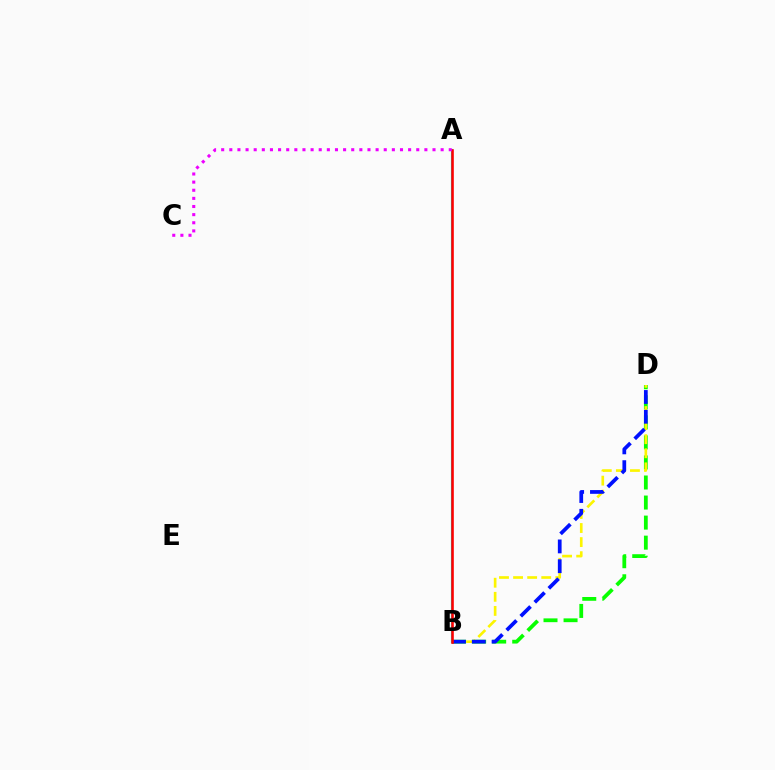{('B', 'D'): [{'color': '#08ff00', 'line_style': 'dashed', 'thickness': 2.72}, {'color': '#fcf500', 'line_style': 'dashed', 'thickness': 1.91}, {'color': '#0010ff', 'line_style': 'dashed', 'thickness': 2.69}], ('A', 'B'): [{'color': '#00fff6', 'line_style': 'solid', 'thickness': 1.58}, {'color': '#ff0000', 'line_style': 'solid', 'thickness': 1.87}], ('A', 'C'): [{'color': '#ee00ff', 'line_style': 'dotted', 'thickness': 2.21}]}